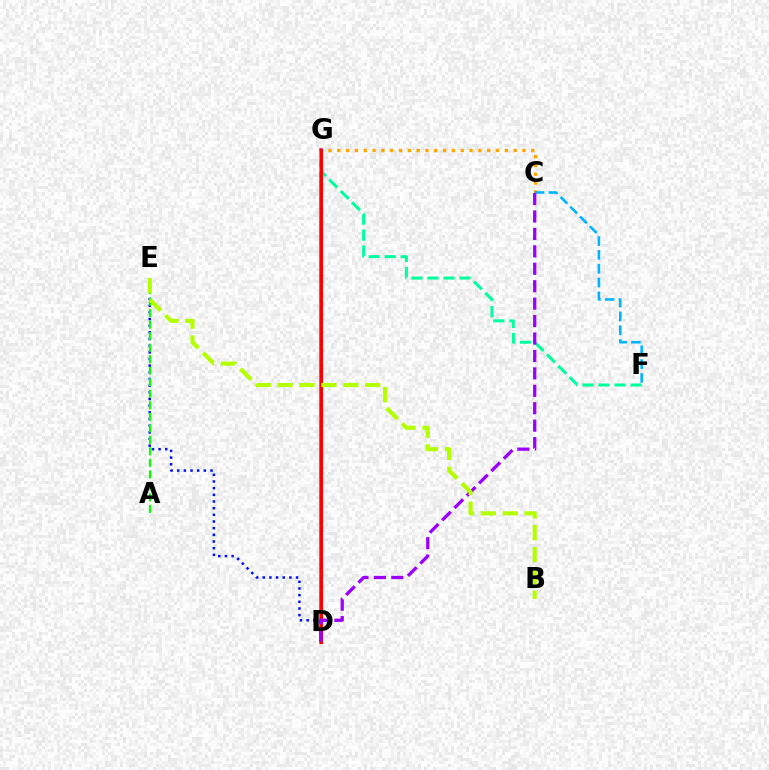{('D', 'G'): [{'color': '#ff00bd', 'line_style': 'solid', 'thickness': 2.54}, {'color': '#ff0000', 'line_style': 'solid', 'thickness': 2.23}], ('D', 'E'): [{'color': '#0010ff', 'line_style': 'dotted', 'thickness': 1.81}], ('A', 'E'): [{'color': '#08ff00', 'line_style': 'dashed', 'thickness': 1.57}], ('F', 'G'): [{'color': '#00ff9d', 'line_style': 'dashed', 'thickness': 2.18}], ('C', 'G'): [{'color': '#ffa500', 'line_style': 'dotted', 'thickness': 2.4}], ('C', 'F'): [{'color': '#00b5ff', 'line_style': 'dashed', 'thickness': 1.88}], ('C', 'D'): [{'color': '#9b00ff', 'line_style': 'dashed', 'thickness': 2.37}], ('B', 'E'): [{'color': '#b3ff00', 'line_style': 'dashed', 'thickness': 2.97}]}